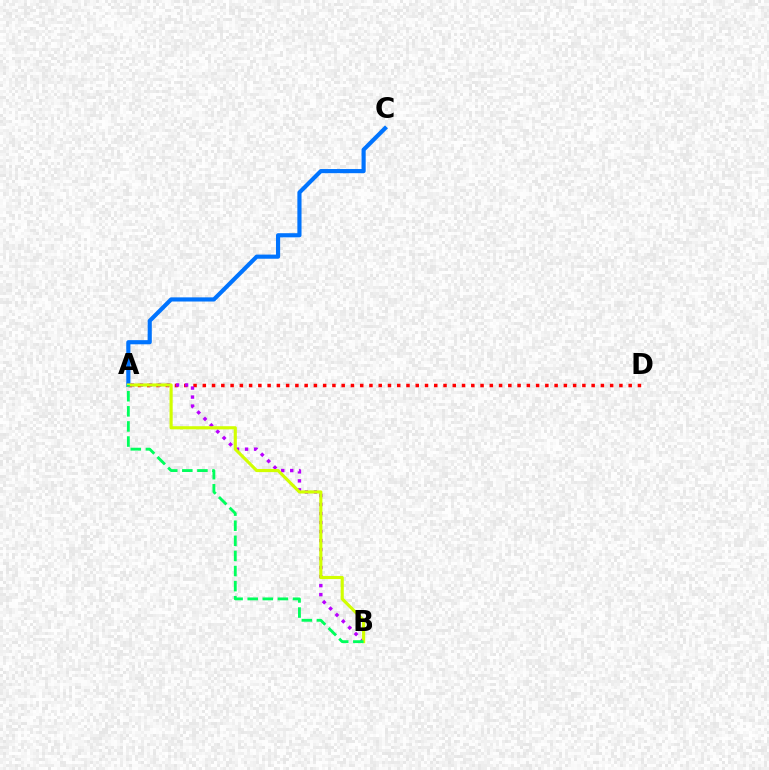{('A', 'D'): [{'color': '#ff0000', 'line_style': 'dotted', 'thickness': 2.52}], ('A', 'C'): [{'color': '#0074ff', 'line_style': 'solid', 'thickness': 2.99}], ('A', 'B'): [{'color': '#b900ff', 'line_style': 'dotted', 'thickness': 2.45}, {'color': '#d1ff00', 'line_style': 'solid', 'thickness': 2.25}, {'color': '#00ff5c', 'line_style': 'dashed', 'thickness': 2.05}]}